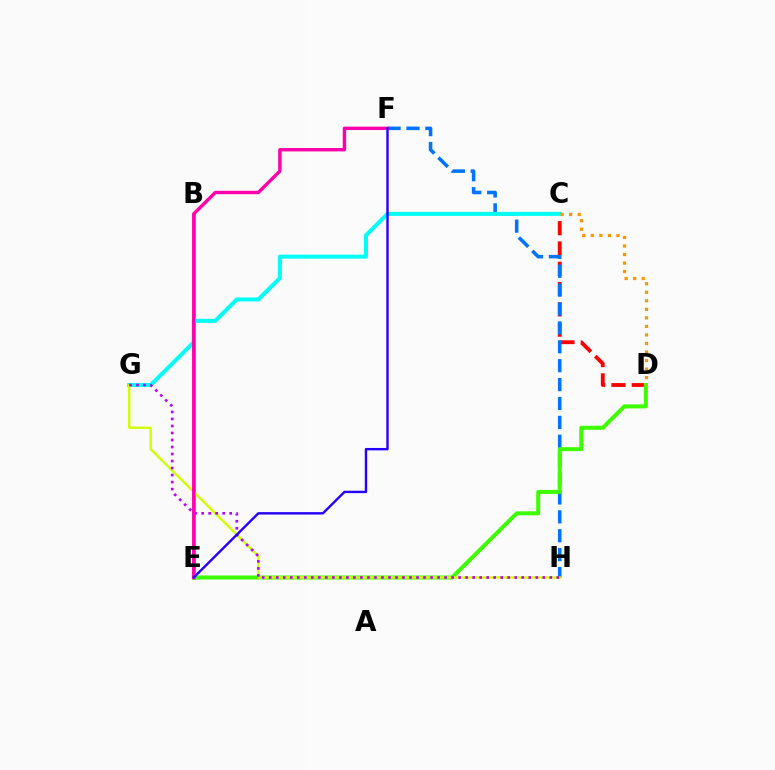{('B', 'E'): [{'color': '#00ff5c', 'line_style': 'solid', 'thickness': 2.16}], ('C', 'D'): [{'color': '#ff0000', 'line_style': 'dashed', 'thickness': 2.76}, {'color': '#ff9400', 'line_style': 'dotted', 'thickness': 2.32}], ('F', 'H'): [{'color': '#0074ff', 'line_style': 'dashed', 'thickness': 2.57}], ('D', 'E'): [{'color': '#3dff00', 'line_style': 'solid', 'thickness': 2.88}], ('C', 'G'): [{'color': '#00fff6', 'line_style': 'solid', 'thickness': 2.89}], ('G', 'H'): [{'color': '#d1ff00', 'line_style': 'solid', 'thickness': 1.7}, {'color': '#b900ff', 'line_style': 'dotted', 'thickness': 1.91}], ('E', 'F'): [{'color': '#ff00ac', 'line_style': 'solid', 'thickness': 2.44}, {'color': '#2500ff', 'line_style': 'solid', 'thickness': 1.73}]}